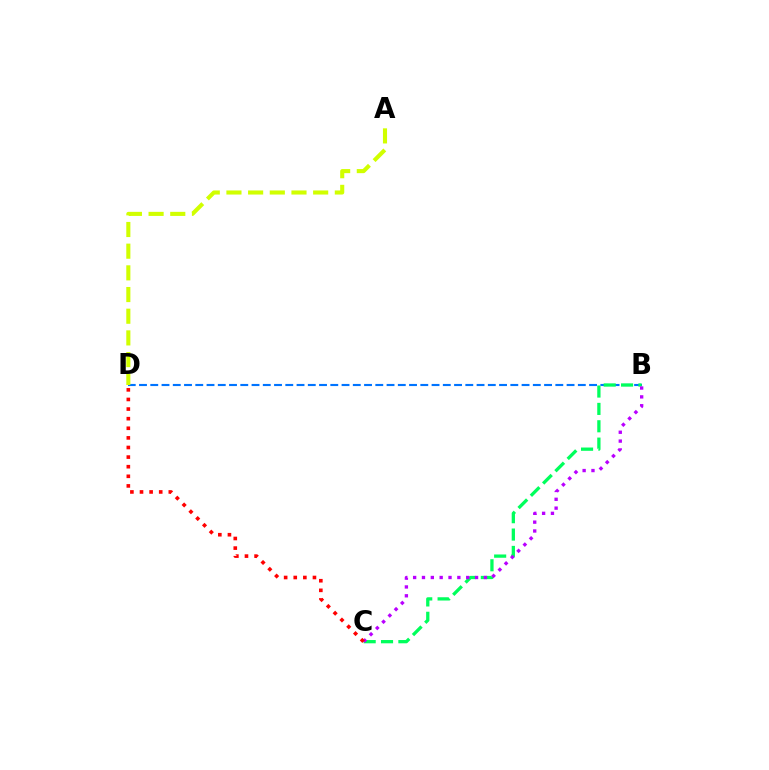{('B', 'D'): [{'color': '#0074ff', 'line_style': 'dashed', 'thickness': 1.53}], ('B', 'C'): [{'color': '#00ff5c', 'line_style': 'dashed', 'thickness': 2.36}, {'color': '#b900ff', 'line_style': 'dotted', 'thickness': 2.4}], ('A', 'D'): [{'color': '#d1ff00', 'line_style': 'dashed', 'thickness': 2.95}], ('C', 'D'): [{'color': '#ff0000', 'line_style': 'dotted', 'thickness': 2.61}]}